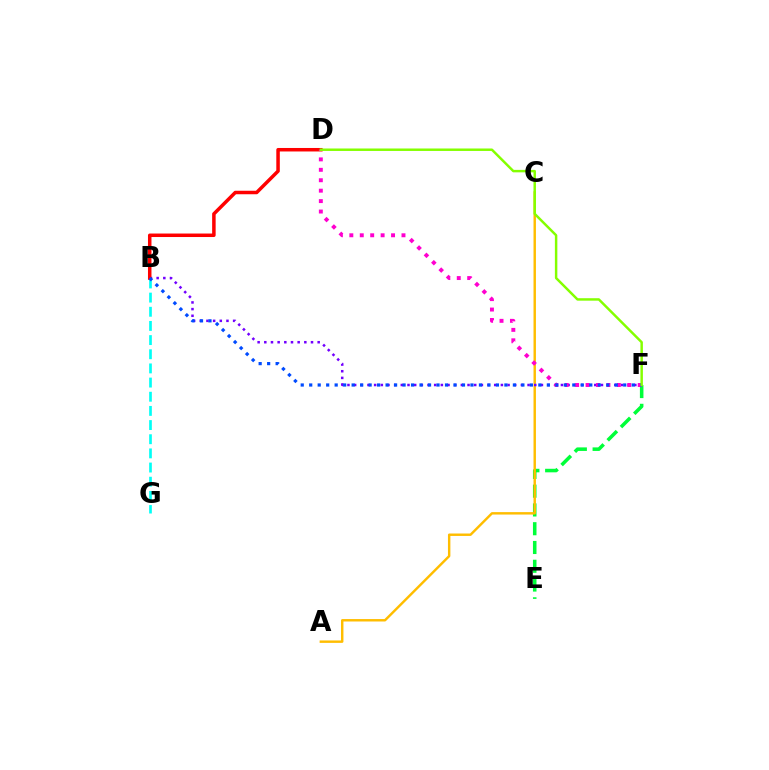{('E', 'F'): [{'color': '#00ff39', 'line_style': 'dashed', 'thickness': 2.55}], ('A', 'C'): [{'color': '#ffbd00', 'line_style': 'solid', 'thickness': 1.75}], ('B', 'F'): [{'color': '#7200ff', 'line_style': 'dotted', 'thickness': 1.81}, {'color': '#004bff', 'line_style': 'dotted', 'thickness': 2.31}], ('B', 'G'): [{'color': '#00fff6', 'line_style': 'dashed', 'thickness': 1.92}], ('B', 'D'): [{'color': '#ff0000', 'line_style': 'solid', 'thickness': 2.52}], ('D', 'F'): [{'color': '#ff00cf', 'line_style': 'dotted', 'thickness': 2.83}, {'color': '#84ff00', 'line_style': 'solid', 'thickness': 1.77}]}